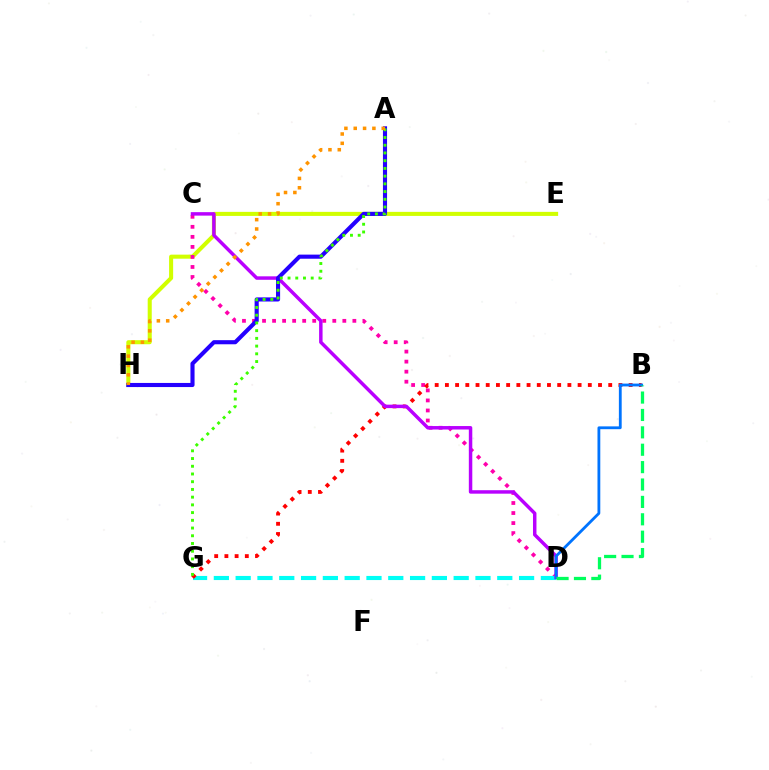{('E', 'H'): [{'color': '#d1ff00', 'line_style': 'solid', 'thickness': 2.92}], ('C', 'D'): [{'color': '#ff00ac', 'line_style': 'dotted', 'thickness': 2.73}, {'color': '#b900ff', 'line_style': 'solid', 'thickness': 2.49}], ('D', 'G'): [{'color': '#00fff6', 'line_style': 'dashed', 'thickness': 2.96}], ('B', 'G'): [{'color': '#ff0000', 'line_style': 'dotted', 'thickness': 2.77}], ('A', 'H'): [{'color': '#2500ff', 'line_style': 'solid', 'thickness': 2.96}, {'color': '#ff9400', 'line_style': 'dotted', 'thickness': 2.54}], ('B', 'D'): [{'color': '#0074ff', 'line_style': 'solid', 'thickness': 2.02}, {'color': '#00ff5c', 'line_style': 'dashed', 'thickness': 2.36}], ('A', 'G'): [{'color': '#3dff00', 'line_style': 'dotted', 'thickness': 2.1}]}